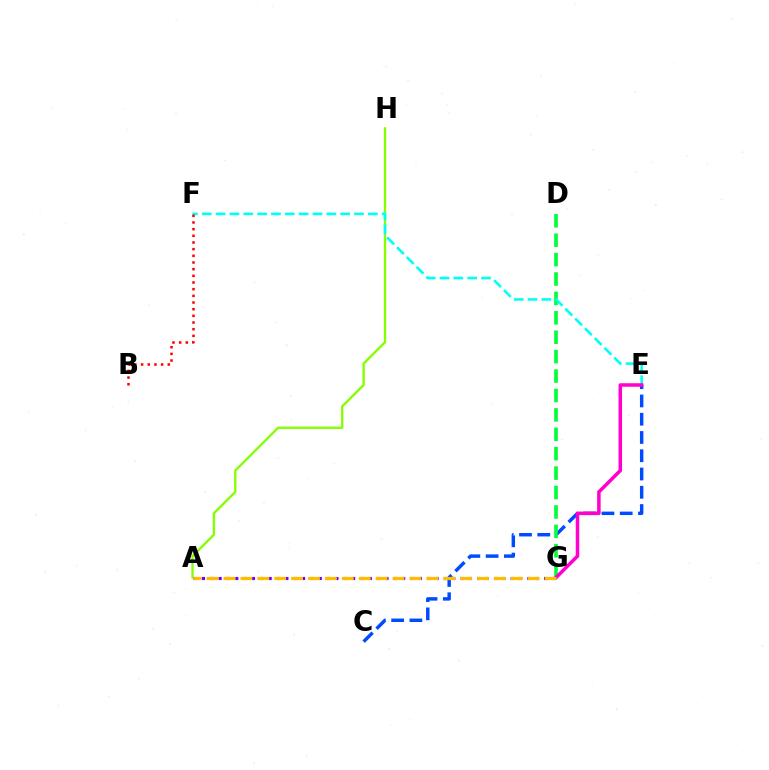{('C', 'E'): [{'color': '#004bff', 'line_style': 'dashed', 'thickness': 2.48}], ('A', 'H'): [{'color': '#84ff00', 'line_style': 'solid', 'thickness': 1.68}], ('D', 'G'): [{'color': '#00ff39', 'line_style': 'dashed', 'thickness': 2.64}], ('E', 'F'): [{'color': '#00fff6', 'line_style': 'dashed', 'thickness': 1.88}], ('A', 'G'): [{'color': '#7200ff', 'line_style': 'dotted', 'thickness': 2.27}, {'color': '#ffbd00', 'line_style': 'dashed', 'thickness': 2.3}], ('E', 'G'): [{'color': '#ff00cf', 'line_style': 'solid', 'thickness': 2.53}], ('B', 'F'): [{'color': '#ff0000', 'line_style': 'dotted', 'thickness': 1.81}]}